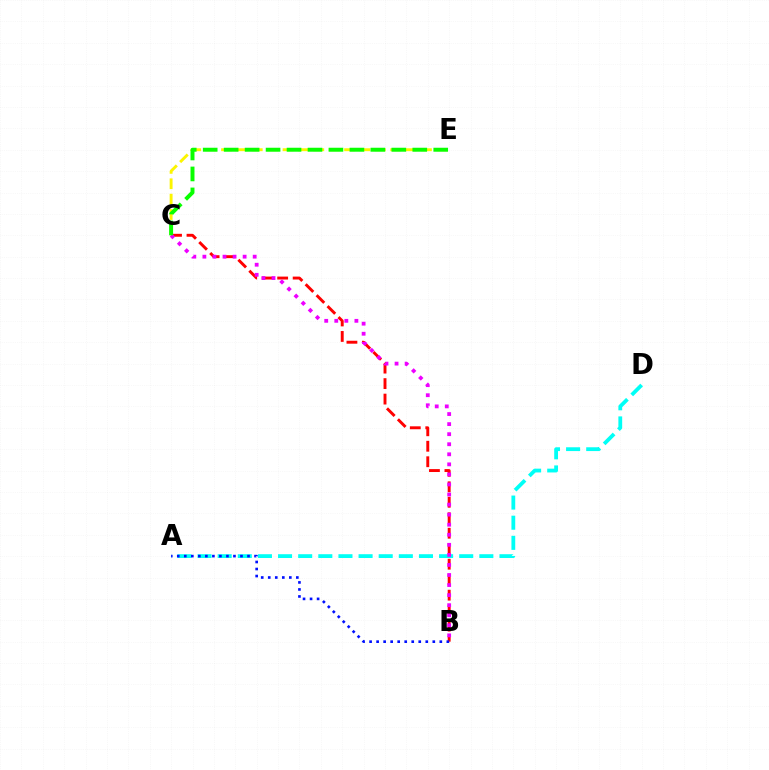{('C', 'E'): [{'color': '#fcf500', 'line_style': 'dashed', 'thickness': 2.09}, {'color': '#08ff00', 'line_style': 'dashed', 'thickness': 2.85}], ('B', 'C'): [{'color': '#ff0000', 'line_style': 'dashed', 'thickness': 2.1}, {'color': '#ee00ff', 'line_style': 'dotted', 'thickness': 2.73}], ('A', 'D'): [{'color': '#00fff6', 'line_style': 'dashed', 'thickness': 2.73}], ('A', 'B'): [{'color': '#0010ff', 'line_style': 'dotted', 'thickness': 1.91}]}